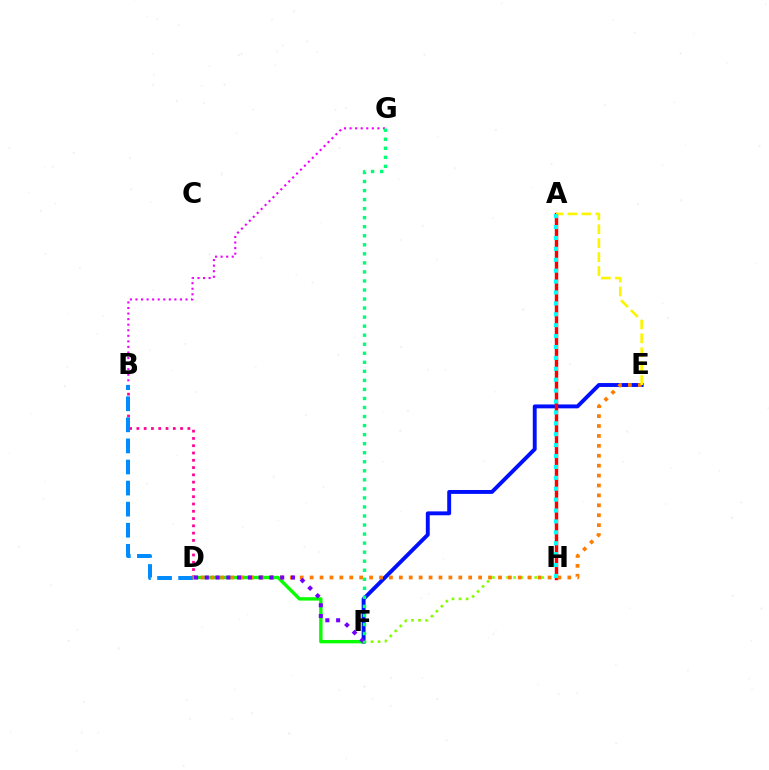{('B', 'G'): [{'color': '#ee00ff', 'line_style': 'dotted', 'thickness': 1.51}], ('E', 'F'): [{'color': '#0010ff', 'line_style': 'solid', 'thickness': 2.81}], ('F', 'H'): [{'color': '#84ff00', 'line_style': 'dotted', 'thickness': 1.92}], ('A', 'H'): [{'color': '#ff0000', 'line_style': 'solid', 'thickness': 2.47}, {'color': '#00fff6', 'line_style': 'dotted', 'thickness': 2.96}], ('D', 'F'): [{'color': '#08ff00', 'line_style': 'solid', 'thickness': 2.44}, {'color': '#7200ff', 'line_style': 'dotted', 'thickness': 2.93}], ('B', 'D'): [{'color': '#ff0094', 'line_style': 'dotted', 'thickness': 1.98}, {'color': '#008cff', 'line_style': 'dashed', 'thickness': 2.86}], ('D', 'E'): [{'color': '#ff7c00', 'line_style': 'dotted', 'thickness': 2.69}], ('A', 'E'): [{'color': '#fcf500', 'line_style': 'dashed', 'thickness': 1.89}], ('F', 'G'): [{'color': '#00ff74', 'line_style': 'dotted', 'thickness': 2.46}]}